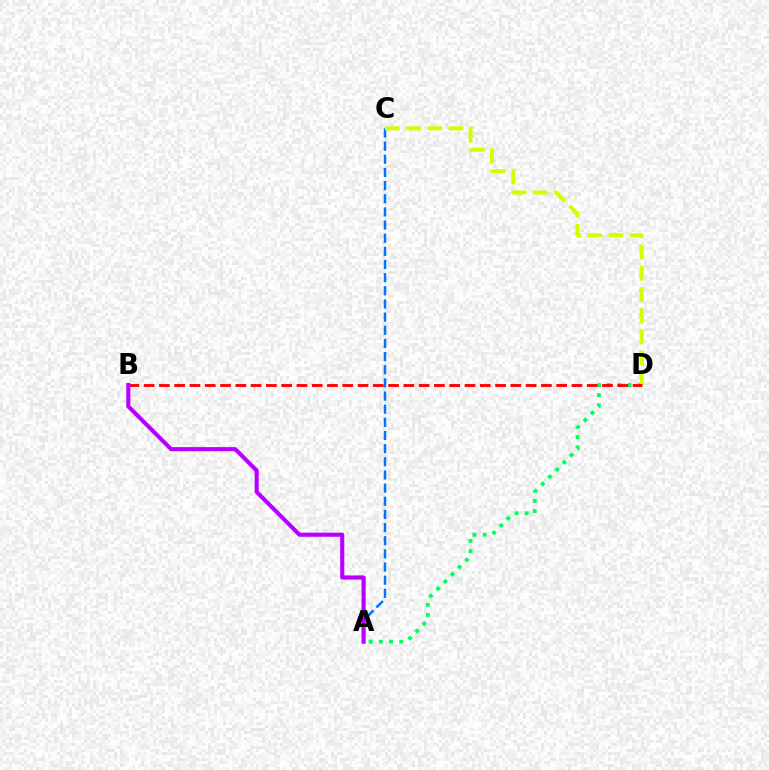{('A', 'C'): [{'color': '#0074ff', 'line_style': 'dashed', 'thickness': 1.79}], ('A', 'D'): [{'color': '#00ff5c', 'line_style': 'dotted', 'thickness': 2.77}], ('C', 'D'): [{'color': '#d1ff00', 'line_style': 'dashed', 'thickness': 2.88}], ('B', 'D'): [{'color': '#ff0000', 'line_style': 'dashed', 'thickness': 2.08}], ('A', 'B'): [{'color': '#b900ff', 'line_style': 'solid', 'thickness': 2.96}]}